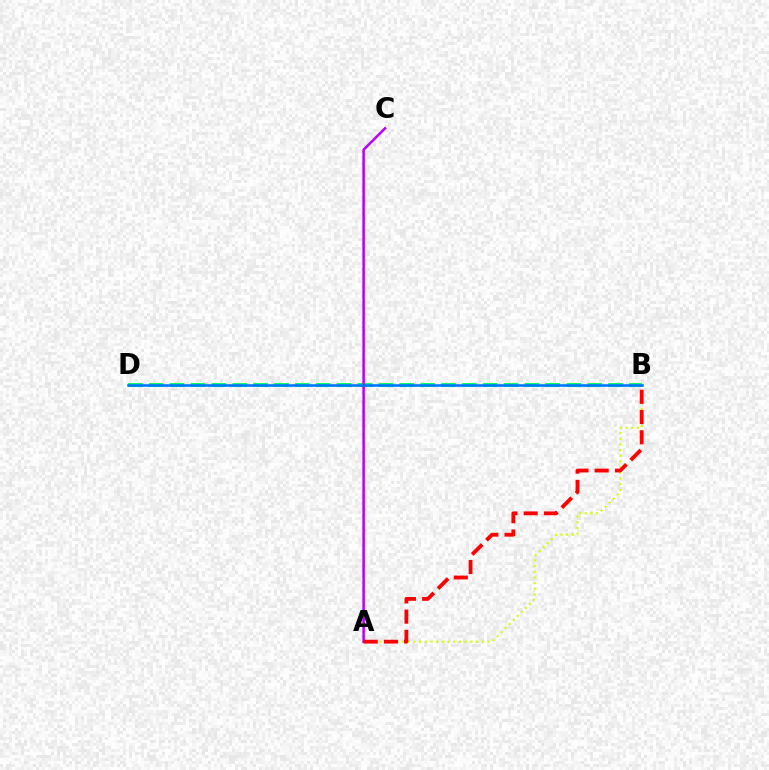{('B', 'D'): [{'color': '#00ff5c', 'line_style': 'dashed', 'thickness': 2.84}, {'color': '#0074ff', 'line_style': 'solid', 'thickness': 1.84}], ('A', 'B'): [{'color': '#d1ff00', 'line_style': 'dotted', 'thickness': 1.55}, {'color': '#ff0000', 'line_style': 'dashed', 'thickness': 2.75}], ('A', 'C'): [{'color': '#b900ff', 'line_style': 'solid', 'thickness': 1.82}]}